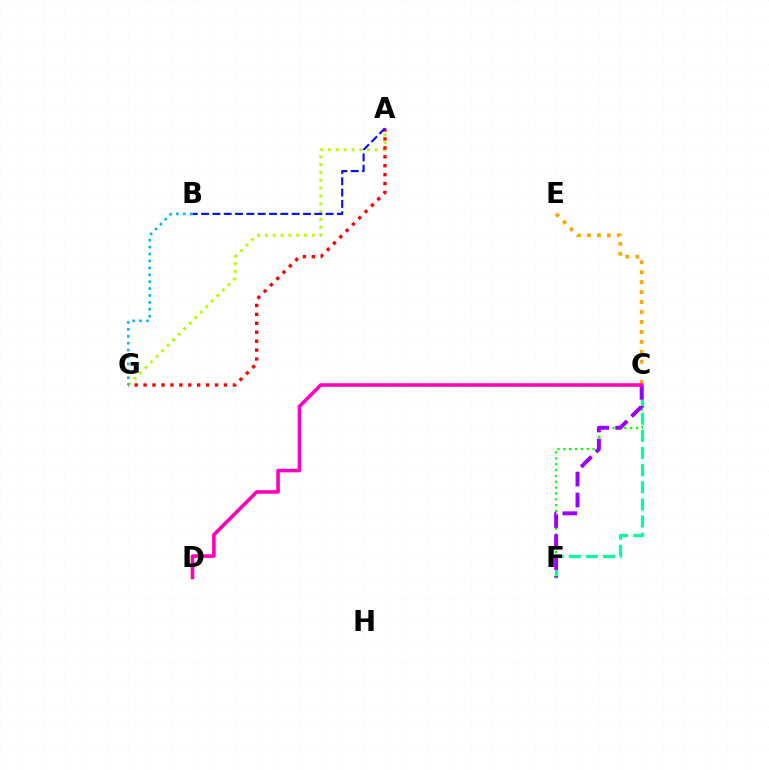{('A', 'G'): [{'color': '#b3ff00', 'line_style': 'dotted', 'thickness': 2.12}, {'color': '#ff0000', 'line_style': 'dotted', 'thickness': 2.43}], ('C', 'F'): [{'color': '#08ff00', 'line_style': 'dotted', 'thickness': 1.59}, {'color': '#00ff9d', 'line_style': 'dashed', 'thickness': 2.33}, {'color': '#9b00ff', 'line_style': 'dashed', 'thickness': 2.85}], ('C', 'E'): [{'color': '#ffa500', 'line_style': 'dotted', 'thickness': 2.71}], ('C', 'D'): [{'color': '#ff00bd', 'line_style': 'solid', 'thickness': 2.58}], ('A', 'B'): [{'color': '#0010ff', 'line_style': 'dashed', 'thickness': 1.54}], ('B', 'G'): [{'color': '#00b5ff', 'line_style': 'dotted', 'thickness': 1.88}]}